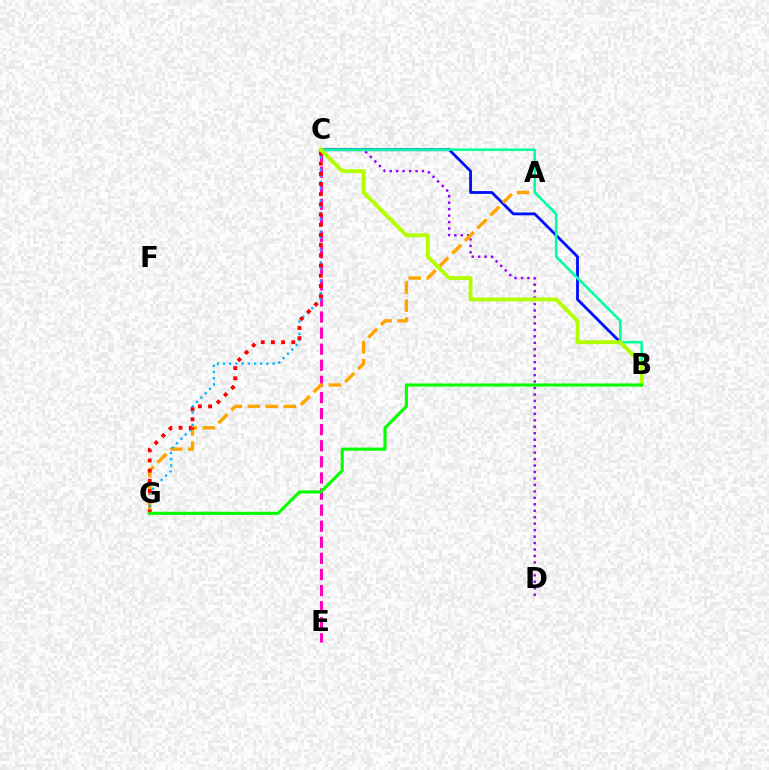{('B', 'C'): [{'color': '#0010ff', 'line_style': 'solid', 'thickness': 2.03}, {'color': '#00ff9d', 'line_style': 'solid', 'thickness': 1.85}, {'color': '#b3ff00', 'line_style': 'solid', 'thickness': 2.81}], ('C', 'E'): [{'color': '#ff00bd', 'line_style': 'dashed', 'thickness': 2.19}], ('C', 'D'): [{'color': '#9b00ff', 'line_style': 'dotted', 'thickness': 1.75}], ('A', 'G'): [{'color': '#ffa500', 'line_style': 'dashed', 'thickness': 2.44}], ('C', 'G'): [{'color': '#00b5ff', 'line_style': 'dotted', 'thickness': 1.68}, {'color': '#ff0000', 'line_style': 'dotted', 'thickness': 2.77}], ('B', 'G'): [{'color': '#08ff00', 'line_style': 'solid', 'thickness': 2.24}]}